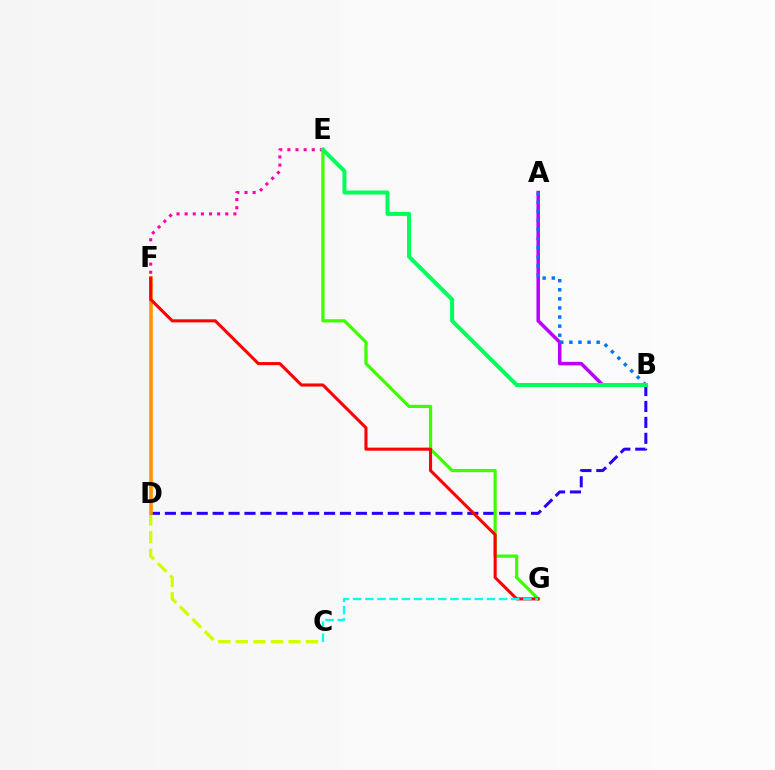{('C', 'D'): [{'color': '#d1ff00', 'line_style': 'dashed', 'thickness': 2.39}], ('B', 'D'): [{'color': '#2500ff', 'line_style': 'dashed', 'thickness': 2.16}], ('E', 'G'): [{'color': '#3dff00', 'line_style': 'solid', 'thickness': 2.32}], ('D', 'F'): [{'color': '#ff9400', 'line_style': 'solid', 'thickness': 2.59}], ('A', 'B'): [{'color': '#b900ff', 'line_style': 'solid', 'thickness': 2.52}, {'color': '#0074ff', 'line_style': 'dotted', 'thickness': 2.47}], ('F', 'G'): [{'color': '#ff0000', 'line_style': 'solid', 'thickness': 2.21}], ('E', 'F'): [{'color': '#ff00ac', 'line_style': 'dotted', 'thickness': 2.21}], ('C', 'G'): [{'color': '#00fff6', 'line_style': 'dashed', 'thickness': 1.65}], ('B', 'E'): [{'color': '#00ff5c', 'line_style': 'solid', 'thickness': 2.89}]}